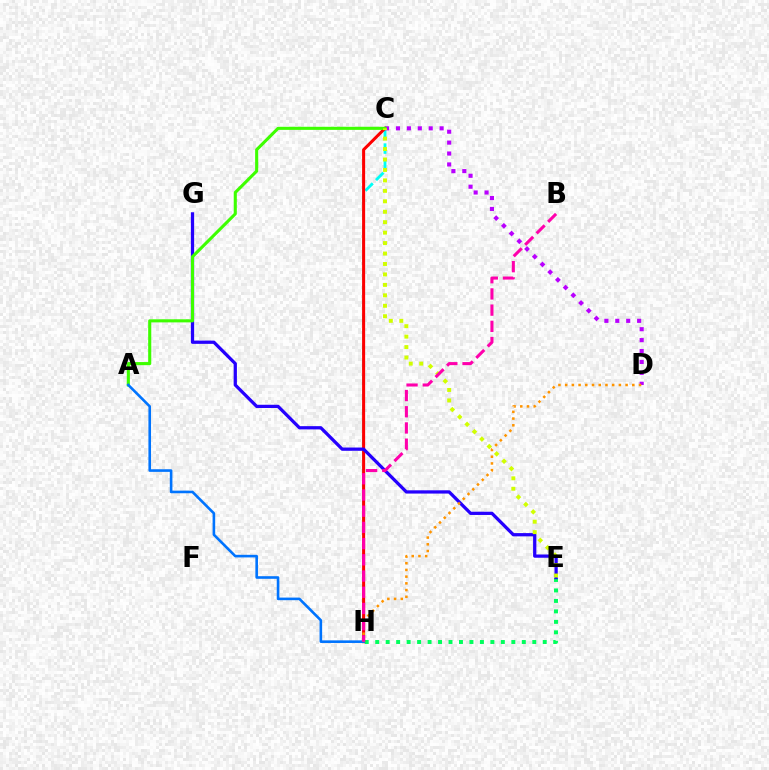{('C', 'H'): [{'color': '#00fff6', 'line_style': 'dashed', 'thickness': 2.04}, {'color': '#ff0000', 'line_style': 'solid', 'thickness': 2.19}], ('E', 'H'): [{'color': '#00ff5c', 'line_style': 'dotted', 'thickness': 2.84}], ('C', 'D'): [{'color': '#b900ff', 'line_style': 'dotted', 'thickness': 2.96}], ('E', 'G'): [{'color': '#2500ff', 'line_style': 'solid', 'thickness': 2.34}], ('A', 'C'): [{'color': '#3dff00', 'line_style': 'solid', 'thickness': 2.23}], ('C', 'E'): [{'color': '#d1ff00', 'line_style': 'dotted', 'thickness': 2.84}], ('A', 'H'): [{'color': '#0074ff', 'line_style': 'solid', 'thickness': 1.88}], ('D', 'H'): [{'color': '#ff9400', 'line_style': 'dotted', 'thickness': 1.82}], ('B', 'H'): [{'color': '#ff00ac', 'line_style': 'dashed', 'thickness': 2.2}]}